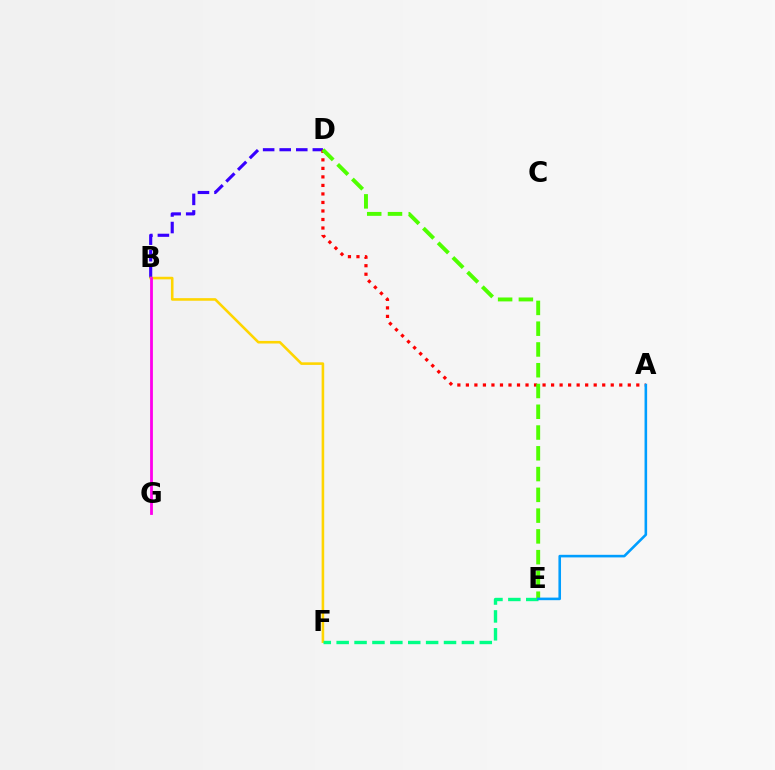{('B', 'D'): [{'color': '#3700ff', 'line_style': 'dashed', 'thickness': 2.25}], ('A', 'D'): [{'color': '#ff0000', 'line_style': 'dotted', 'thickness': 2.32}], ('B', 'F'): [{'color': '#ffd500', 'line_style': 'solid', 'thickness': 1.86}], ('E', 'F'): [{'color': '#00ff86', 'line_style': 'dashed', 'thickness': 2.43}], ('D', 'E'): [{'color': '#4fff00', 'line_style': 'dashed', 'thickness': 2.82}], ('B', 'G'): [{'color': '#ff00ed', 'line_style': 'solid', 'thickness': 2.02}], ('A', 'E'): [{'color': '#009eff', 'line_style': 'solid', 'thickness': 1.87}]}